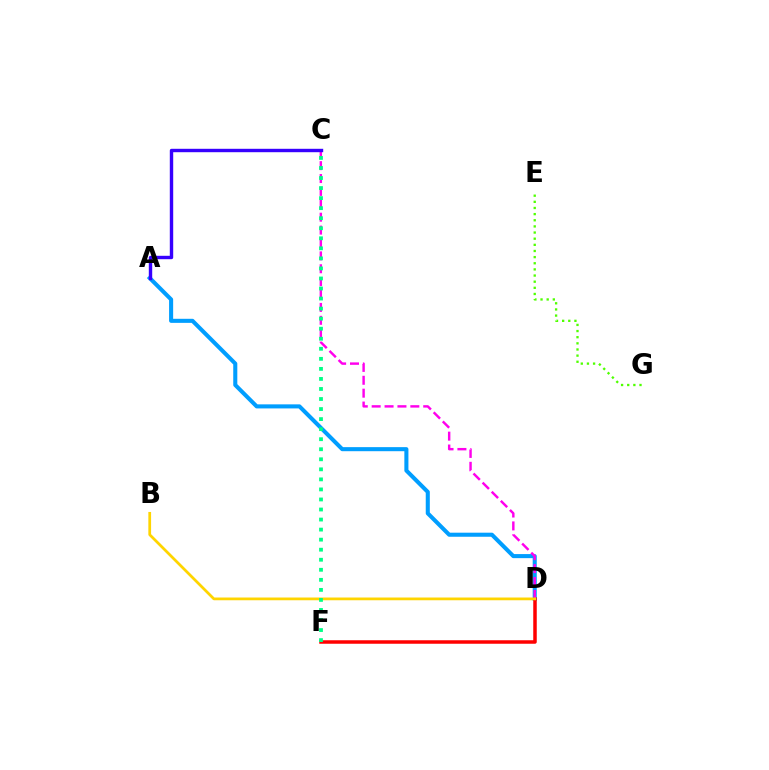{('A', 'D'): [{'color': '#009eff', 'line_style': 'solid', 'thickness': 2.93}], ('D', 'F'): [{'color': '#ff0000', 'line_style': 'solid', 'thickness': 2.52}], ('E', 'G'): [{'color': '#4fff00', 'line_style': 'dotted', 'thickness': 1.67}], ('C', 'D'): [{'color': '#ff00ed', 'line_style': 'dashed', 'thickness': 1.75}], ('B', 'D'): [{'color': '#ffd500', 'line_style': 'solid', 'thickness': 1.97}], ('C', 'F'): [{'color': '#00ff86', 'line_style': 'dotted', 'thickness': 2.73}], ('A', 'C'): [{'color': '#3700ff', 'line_style': 'solid', 'thickness': 2.45}]}